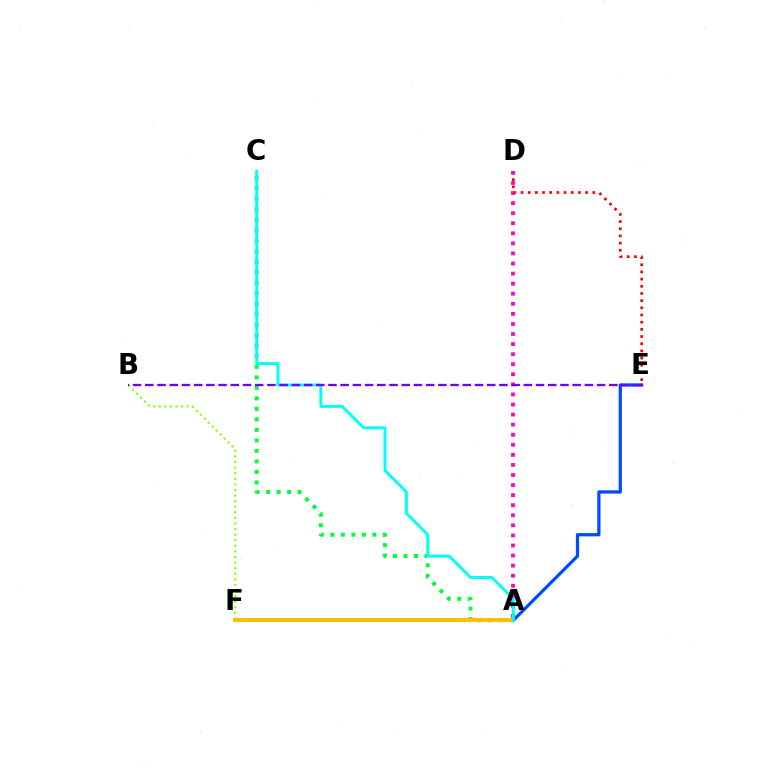{('D', 'E'): [{'color': '#ff0000', 'line_style': 'dotted', 'thickness': 1.95}], ('A', 'D'): [{'color': '#ff00cf', 'line_style': 'dotted', 'thickness': 2.74}], ('B', 'F'): [{'color': '#84ff00', 'line_style': 'dotted', 'thickness': 1.52}], ('A', 'E'): [{'color': '#004bff', 'line_style': 'solid', 'thickness': 2.33}], ('A', 'C'): [{'color': '#00ff39', 'line_style': 'dotted', 'thickness': 2.85}, {'color': '#00fff6', 'line_style': 'solid', 'thickness': 2.11}], ('A', 'F'): [{'color': '#ffbd00', 'line_style': 'solid', 'thickness': 2.79}], ('B', 'E'): [{'color': '#7200ff', 'line_style': 'dashed', 'thickness': 1.66}]}